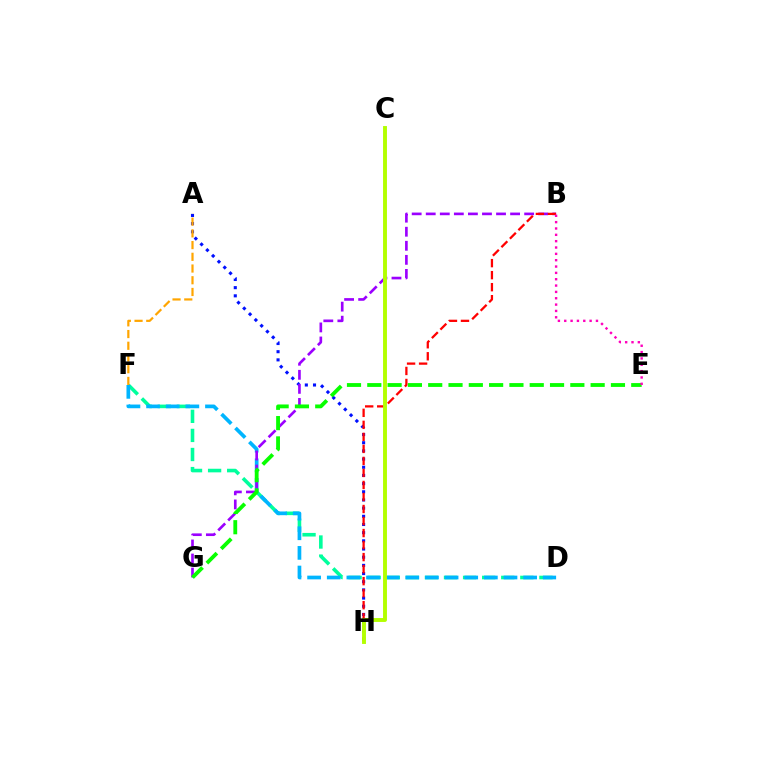{('A', 'H'): [{'color': '#0010ff', 'line_style': 'dotted', 'thickness': 2.22}], ('D', 'F'): [{'color': '#00ff9d', 'line_style': 'dashed', 'thickness': 2.59}, {'color': '#00b5ff', 'line_style': 'dashed', 'thickness': 2.67}], ('B', 'G'): [{'color': '#9b00ff', 'line_style': 'dashed', 'thickness': 1.91}], ('A', 'F'): [{'color': '#ffa500', 'line_style': 'dashed', 'thickness': 1.59}], ('B', 'H'): [{'color': '#ff0000', 'line_style': 'dashed', 'thickness': 1.63}], ('E', 'G'): [{'color': '#08ff00', 'line_style': 'dashed', 'thickness': 2.76}], ('C', 'H'): [{'color': '#b3ff00', 'line_style': 'solid', 'thickness': 2.81}], ('B', 'E'): [{'color': '#ff00bd', 'line_style': 'dotted', 'thickness': 1.72}]}